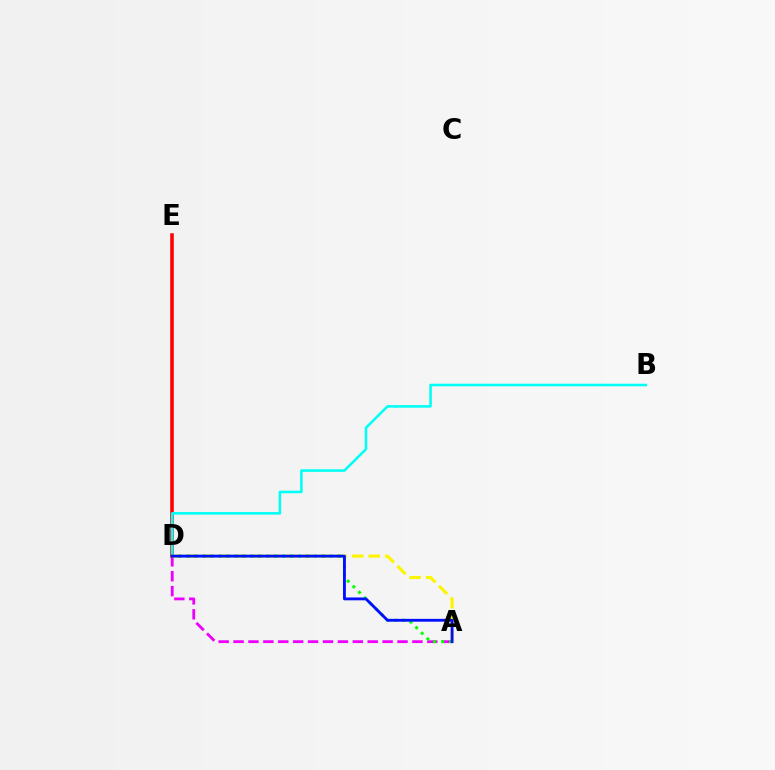{('A', 'D'): [{'color': '#ee00ff', 'line_style': 'dashed', 'thickness': 2.02}, {'color': '#fcf500', 'line_style': 'dashed', 'thickness': 2.25}, {'color': '#08ff00', 'line_style': 'dotted', 'thickness': 2.16}, {'color': '#0010ff', 'line_style': 'solid', 'thickness': 2.04}], ('D', 'E'): [{'color': '#ff0000', 'line_style': 'solid', 'thickness': 2.56}], ('B', 'D'): [{'color': '#00fff6', 'line_style': 'solid', 'thickness': 1.85}]}